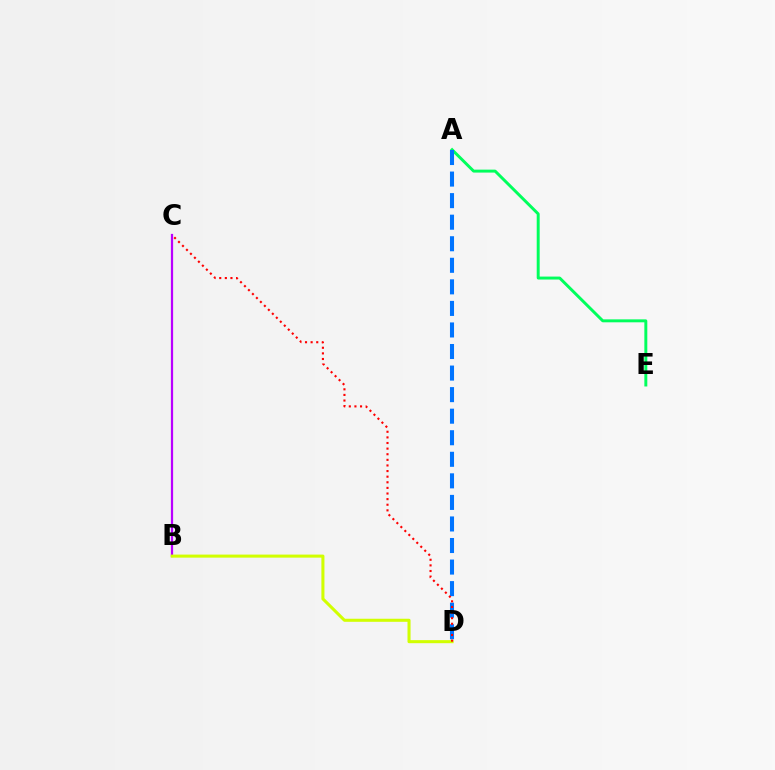{('B', 'C'): [{'color': '#b900ff', 'line_style': 'solid', 'thickness': 1.61}], ('A', 'E'): [{'color': '#00ff5c', 'line_style': 'solid', 'thickness': 2.12}], ('A', 'D'): [{'color': '#0074ff', 'line_style': 'dashed', 'thickness': 2.93}], ('B', 'D'): [{'color': '#d1ff00', 'line_style': 'solid', 'thickness': 2.2}], ('C', 'D'): [{'color': '#ff0000', 'line_style': 'dotted', 'thickness': 1.52}]}